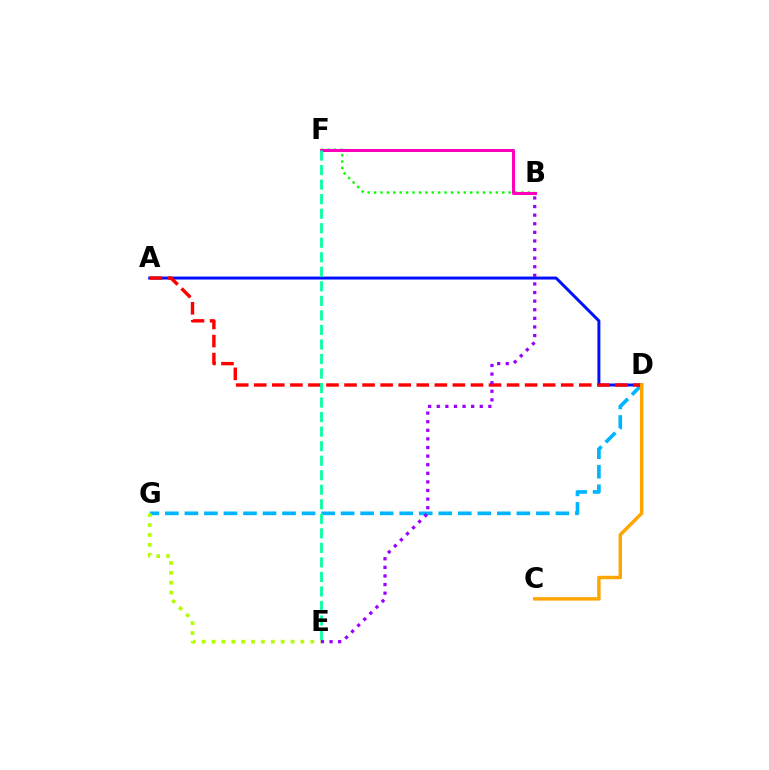{('D', 'G'): [{'color': '#00b5ff', 'line_style': 'dashed', 'thickness': 2.65}], ('A', 'D'): [{'color': '#0010ff', 'line_style': 'solid', 'thickness': 2.14}, {'color': '#ff0000', 'line_style': 'dashed', 'thickness': 2.45}], ('E', 'G'): [{'color': '#b3ff00', 'line_style': 'dotted', 'thickness': 2.68}], ('B', 'F'): [{'color': '#08ff00', 'line_style': 'dotted', 'thickness': 1.74}, {'color': '#ff00bd', 'line_style': 'solid', 'thickness': 2.17}], ('E', 'F'): [{'color': '#00ff9d', 'line_style': 'dashed', 'thickness': 1.97}], ('B', 'E'): [{'color': '#9b00ff', 'line_style': 'dotted', 'thickness': 2.34}], ('C', 'D'): [{'color': '#ffa500', 'line_style': 'solid', 'thickness': 2.48}]}